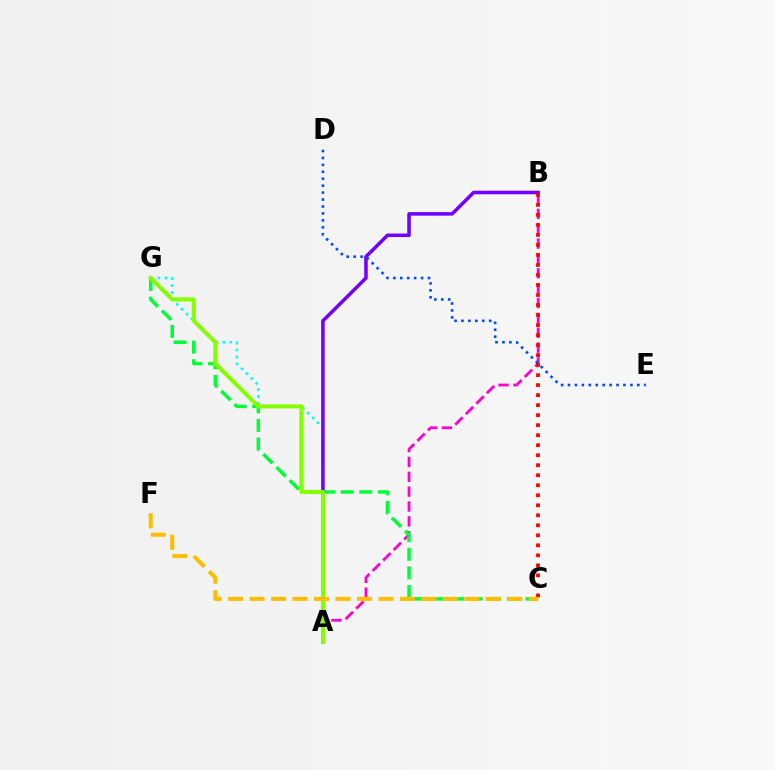{('A', 'B'): [{'color': '#ff00cf', 'line_style': 'dashed', 'thickness': 2.02}, {'color': '#7200ff', 'line_style': 'solid', 'thickness': 2.55}], ('C', 'G'): [{'color': '#00ff39', 'line_style': 'dashed', 'thickness': 2.53}], ('A', 'G'): [{'color': '#00fff6', 'line_style': 'dotted', 'thickness': 1.88}, {'color': '#84ff00', 'line_style': 'solid', 'thickness': 2.91}], ('B', 'C'): [{'color': '#ff0000', 'line_style': 'dotted', 'thickness': 2.72}], ('C', 'F'): [{'color': '#ffbd00', 'line_style': 'dashed', 'thickness': 2.92}], ('D', 'E'): [{'color': '#004bff', 'line_style': 'dotted', 'thickness': 1.88}]}